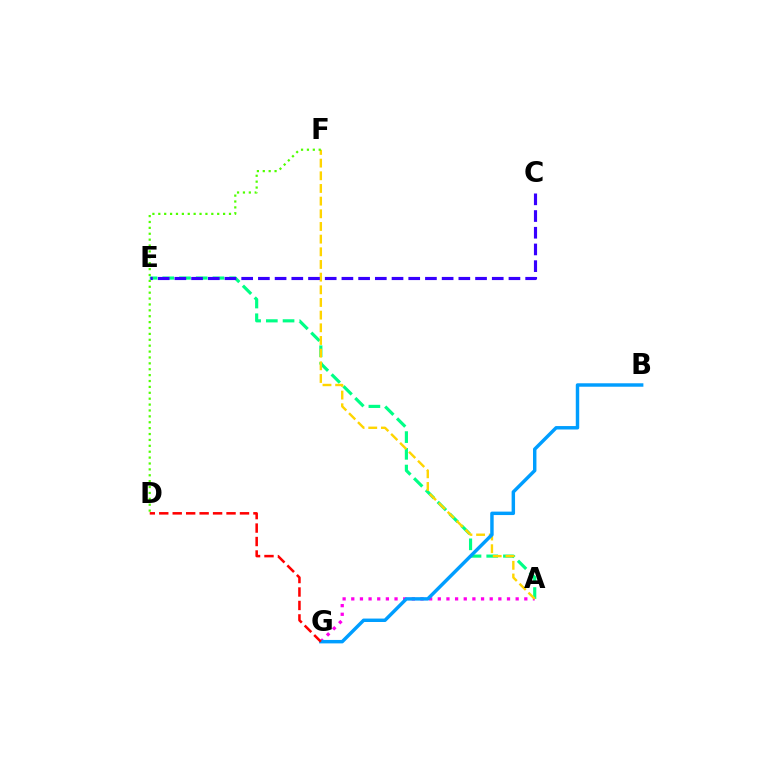{('A', 'E'): [{'color': '#00ff86', 'line_style': 'dashed', 'thickness': 2.27}], ('A', 'G'): [{'color': '#ff00ed', 'line_style': 'dotted', 'thickness': 2.35}], ('A', 'F'): [{'color': '#ffd500', 'line_style': 'dashed', 'thickness': 1.72}], ('B', 'G'): [{'color': '#009eff', 'line_style': 'solid', 'thickness': 2.48}], ('C', 'E'): [{'color': '#3700ff', 'line_style': 'dashed', 'thickness': 2.27}], ('D', 'F'): [{'color': '#4fff00', 'line_style': 'dotted', 'thickness': 1.6}], ('D', 'G'): [{'color': '#ff0000', 'line_style': 'dashed', 'thickness': 1.83}]}